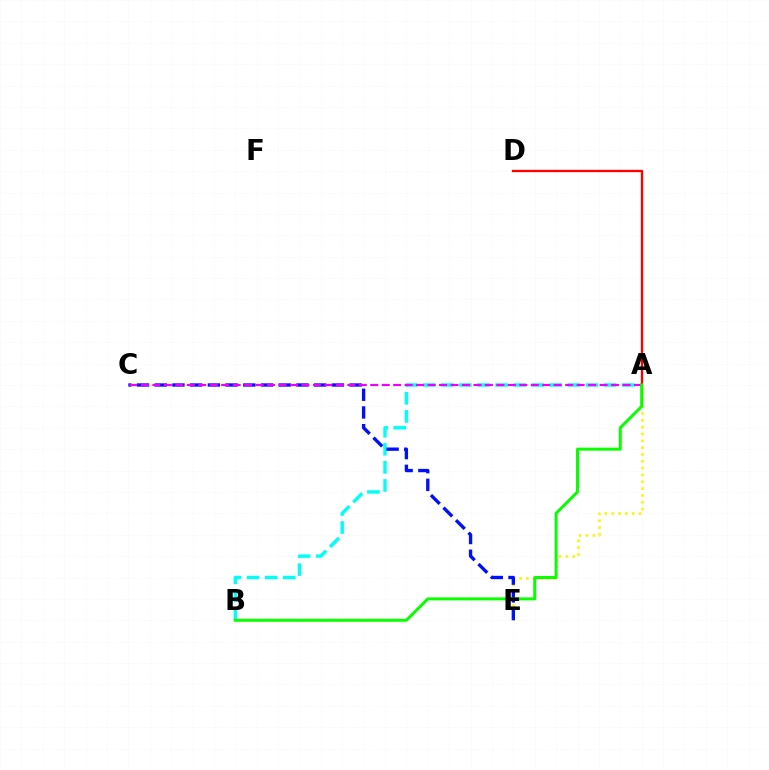{('A', 'B'): [{'color': '#00fff6', 'line_style': 'dashed', 'thickness': 2.46}, {'color': '#08ff00', 'line_style': 'solid', 'thickness': 2.15}], ('A', 'E'): [{'color': '#fcf500', 'line_style': 'dotted', 'thickness': 1.86}], ('A', 'D'): [{'color': '#ff0000', 'line_style': 'solid', 'thickness': 1.67}], ('C', 'E'): [{'color': '#0010ff', 'line_style': 'dashed', 'thickness': 2.41}], ('A', 'C'): [{'color': '#ee00ff', 'line_style': 'dashed', 'thickness': 1.56}]}